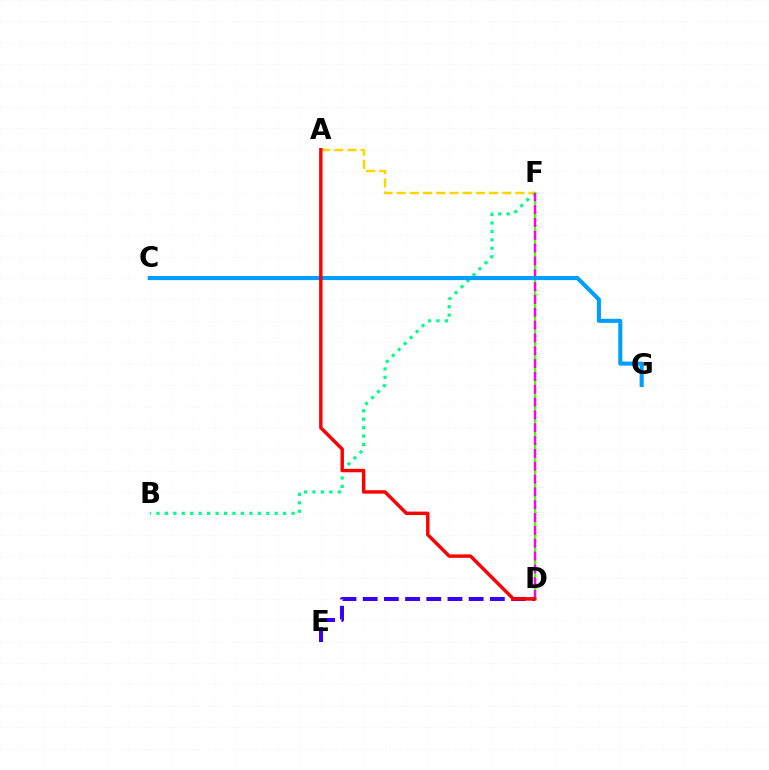{('B', 'F'): [{'color': '#00ff86', 'line_style': 'dotted', 'thickness': 2.3}], ('D', 'E'): [{'color': '#3700ff', 'line_style': 'dashed', 'thickness': 2.88}], ('A', 'F'): [{'color': '#ffd500', 'line_style': 'dashed', 'thickness': 1.79}], ('D', 'F'): [{'color': '#4fff00', 'line_style': 'solid', 'thickness': 1.65}, {'color': '#ff00ed', 'line_style': 'dashed', 'thickness': 1.74}], ('C', 'G'): [{'color': '#009eff', 'line_style': 'solid', 'thickness': 2.94}], ('A', 'D'): [{'color': '#ff0000', 'line_style': 'solid', 'thickness': 2.47}]}